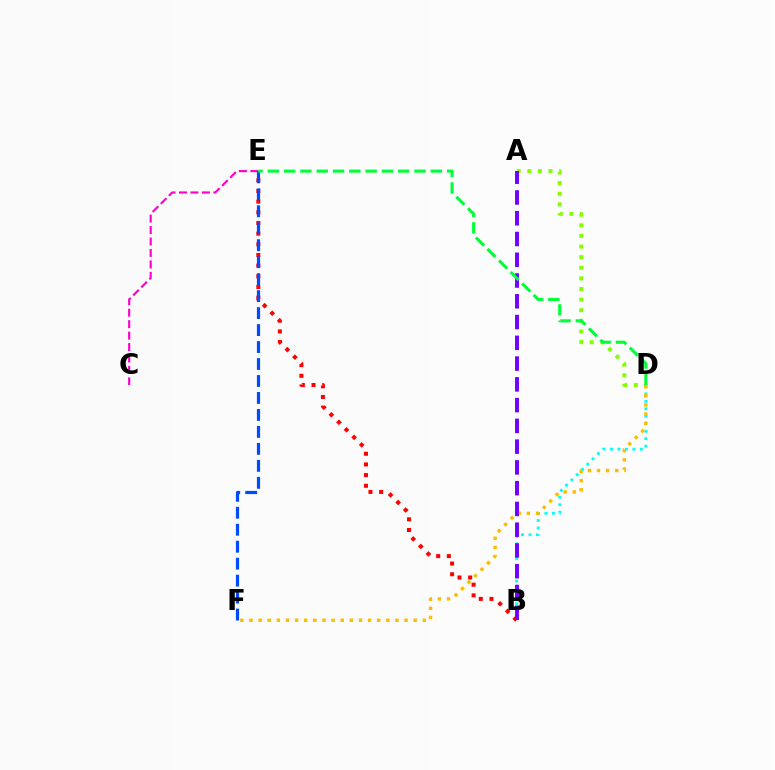{('A', 'D'): [{'color': '#84ff00', 'line_style': 'dotted', 'thickness': 2.88}], ('C', 'E'): [{'color': '#ff00cf', 'line_style': 'dashed', 'thickness': 1.56}], ('B', 'D'): [{'color': '#00fff6', 'line_style': 'dotted', 'thickness': 2.03}], ('D', 'F'): [{'color': '#ffbd00', 'line_style': 'dotted', 'thickness': 2.48}], ('B', 'E'): [{'color': '#ff0000', 'line_style': 'dotted', 'thickness': 2.9}], ('E', 'F'): [{'color': '#004bff', 'line_style': 'dashed', 'thickness': 2.31}], ('A', 'B'): [{'color': '#7200ff', 'line_style': 'dashed', 'thickness': 2.82}], ('D', 'E'): [{'color': '#00ff39', 'line_style': 'dashed', 'thickness': 2.21}]}